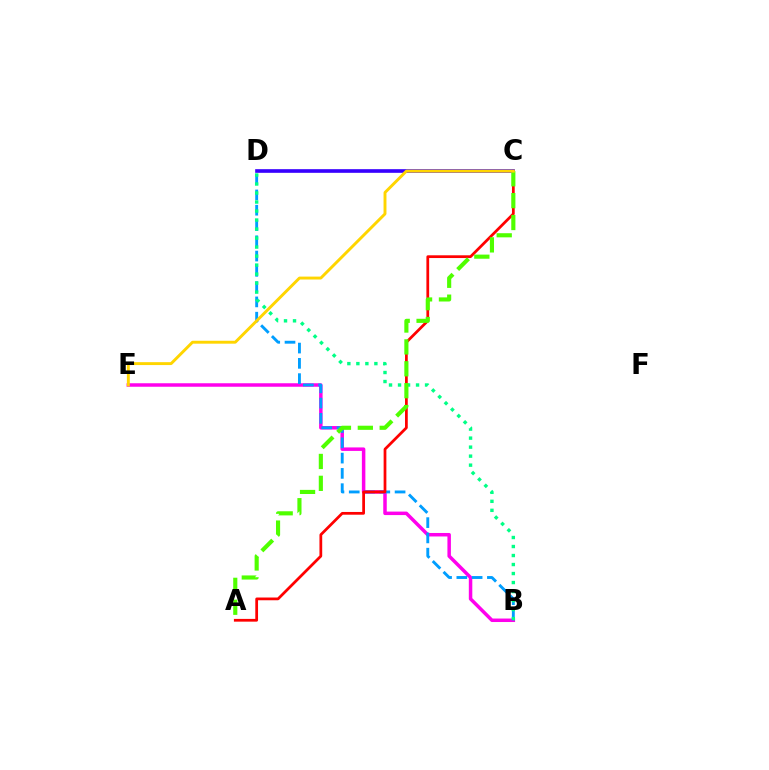{('B', 'E'): [{'color': '#ff00ed', 'line_style': 'solid', 'thickness': 2.51}], ('B', 'D'): [{'color': '#009eff', 'line_style': 'dashed', 'thickness': 2.08}, {'color': '#00ff86', 'line_style': 'dotted', 'thickness': 2.45}], ('A', 'C'): [{'color': '#ff0000', 'line_style': 'solid', 'thickness': 1.98}, {'color': '#4fff00', 'line_style': 'dashed', 'thickness': 2.97}], ('C', 'D'): [{'color': '#3700ff', 'line_style': 'solid', 'thickness': 2.63}], ('C', 'E'): [{'color': '#ffd500', 'line_style': 'solid', 'thickness': 2.1}]}